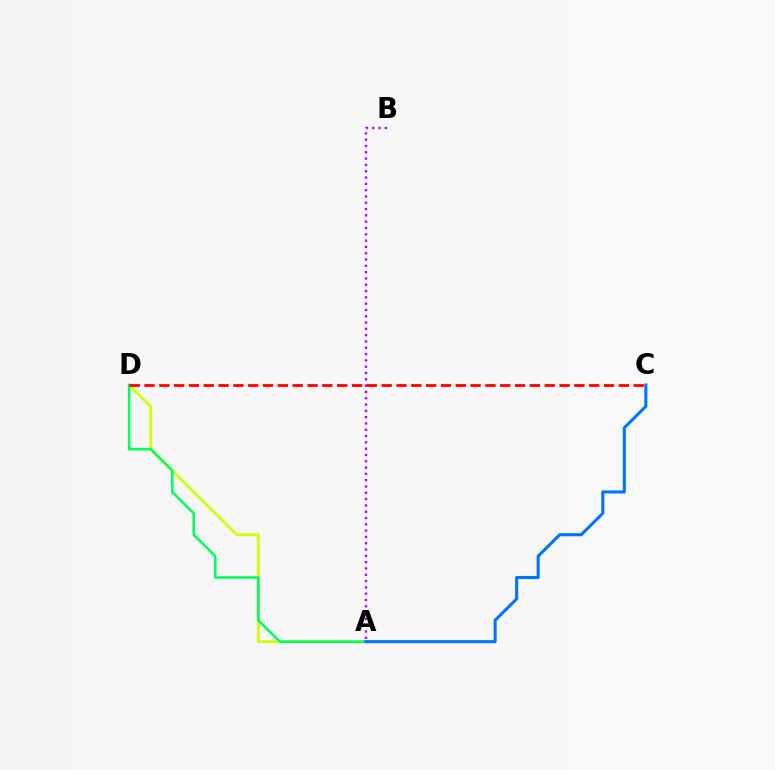{('A', 'D'): [{'color': '#d1ff00', 'line_style': 'solid', 'thickness': 1.95}, {'color': '#00ff5c', 'line_style': 'solid', 'thickness': 1.86}], ('A', 'B'): [{'color': '#b900ff', 'line_style': 'dotted', 'thickness': 1.71}], ('A', 'C'): [{'color': '#0074ff', 'line_style': 'solid', 'thickness': 2.21}], ('C', 'D'): [{'color': '#ff0000', 'line_style': 'dashed', 'thickness': 2.01}]}